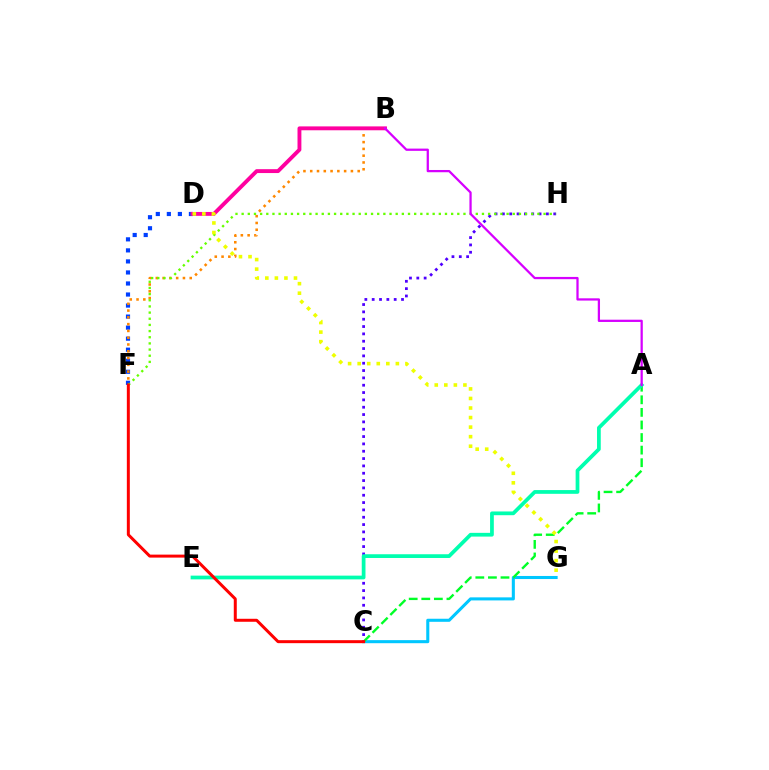{('C', 'G'): [{'color': '#00c7ff', 'line_style': 'solid', 'thickness': 2.21}], ('D', 'F'): [{'color': '#003fff', 'line_style': 'dotted', 'thickness': 3.0}], ('A', 'C'): [{'color': '#00ff27', 'line_style': 'dashed', 'thickness': 1.71}], ('C', 'H'): [{'color': '#4f00ff', 'line_style': 'dotted', 'thickness': 1.99}], ('B', 'F'): [{'color': '#ff8800', 'line_style': 'dotted', 'thickness': 1.84}], ('B', 'D'): [{'color': '#ff00a0', 'line_style': 'solid', 'thickness': 2.79}], ('A', 'E'): [{'color': '#00ffaf', 'line_style': 'solid', 'thickness': 2.69}], ('F', 'H'): [{'color': '#66ff00', 'line_style': 'dotted', 'thickness': 1.67}], ('A', 'B'): [{'color': '#d600ff', 'line_style': 'solid', 'thickness': 1.62}], ('D', 'G'): [{'color': '#eeff00', 'line_style': 'dotted', 'thickness': 2.6}], ('C', 'F'): [{'color': '#ff0000', 'line_style': 'solid', 'thickness': 2.15}]}